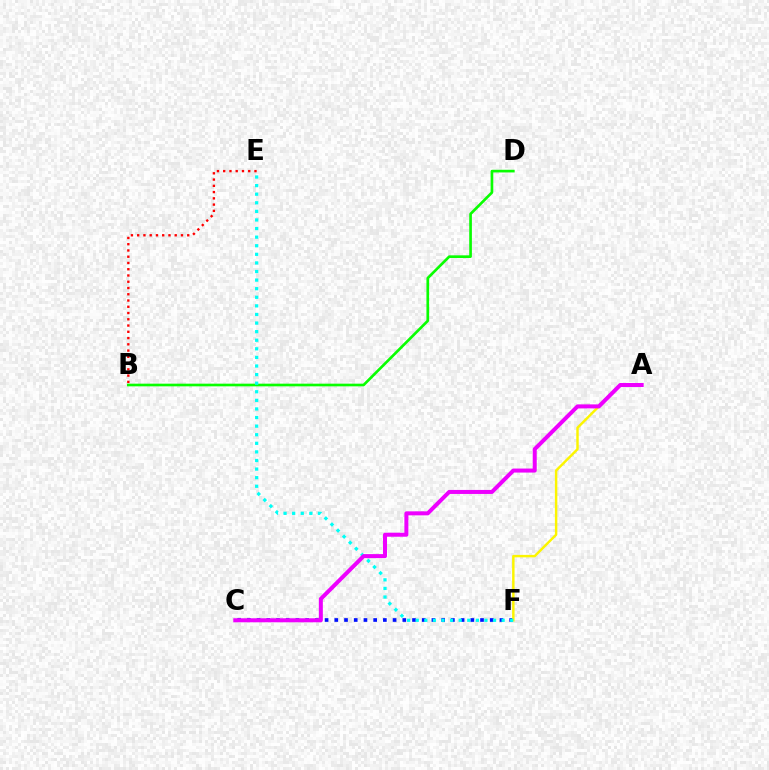{('C', 'F'): [{'color': '#0010ff', 'line_style': 'dotted', 'thickness': 2.64}], ('B', 'D'): [{'color': '#08ff00', 'line_style': 'solid', 'thickness': 1.92}], ('A', 'F'): [{'color': '#fcf500', 'line_style': 'solid', 'thickness': 1.76}], ('B', 'E'): [{'color': '#ff0000', 'line_style': 'dotted', 'thickness': 1.7}], ('E', 'F'): [{'color': '#00fff6', 'line_style': 'dotted', 'thickness': 2.33}], ('A', 'C'): [{'color': '#ee00ff', 'line_style': 'solid', 'thickness': 2.89}]}